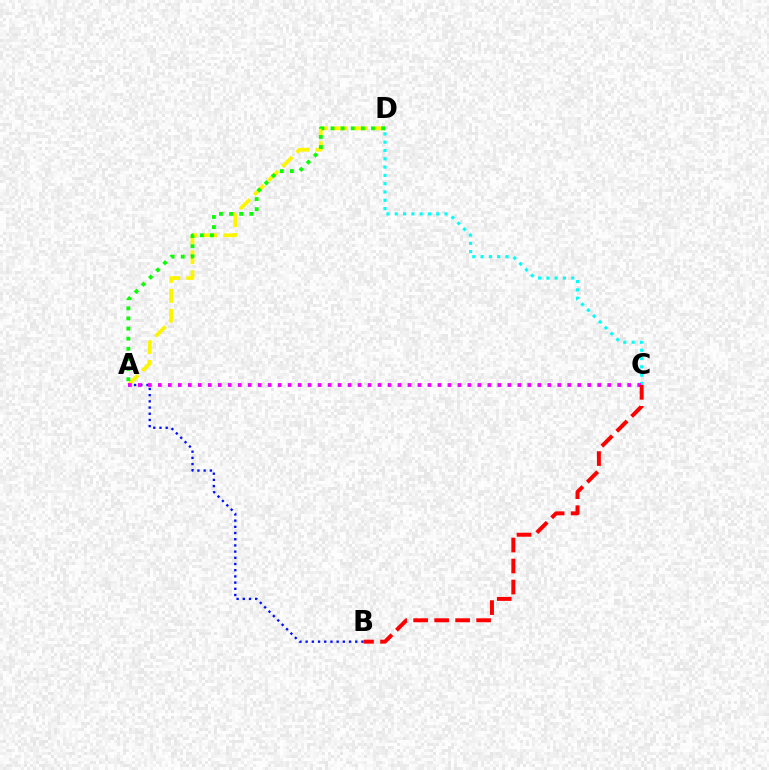{('C', 'D'): [{'color': '#00fff6', 'line_style': 'dotted', 'thickness': 2.25}], ('A', 'D'): [{'color': '#fcf500', 'line_style': 'dashed', 'thickness': 2.71}, {'color': '#08ff00', 'line_style': 'dotted', 'thickness': 2.75}], ('A', 'B'): [{'color': '#0010ff', 'line_style': 'dotted', 'thickness': 1.68}], ('A', 'C'): [{'color': '#ee00ff', 'line_style': 'dotted', 'thickness': 2.71}], ('B', 'C'): [{'color': '#ff0000', 'line_style': 'dashed', 'thickness': 2.85}]}